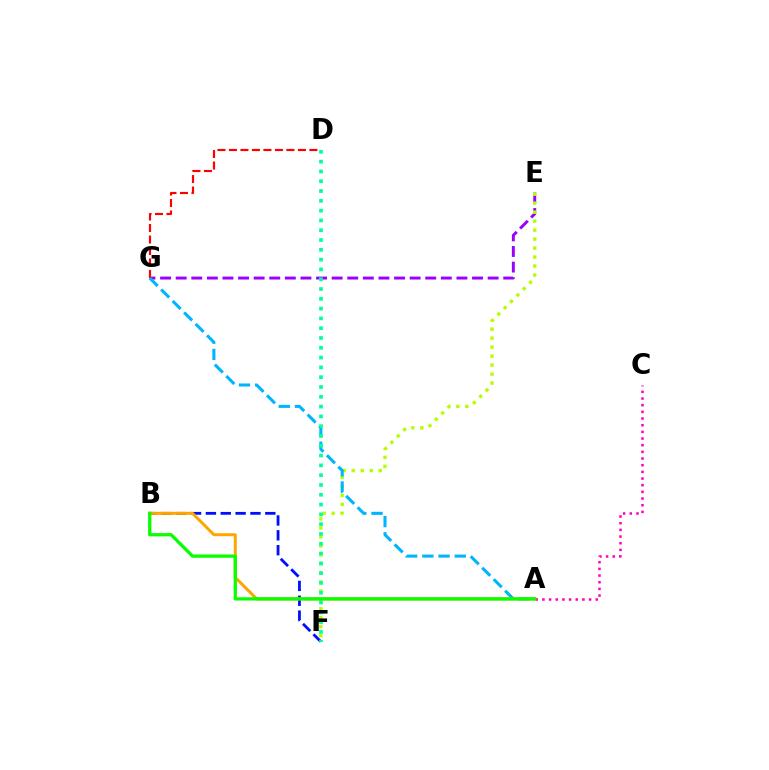{('E', 'G'): [{'color': '#9b00ff', 'line_style': 'dashed', 'thickness': 2.12}], ('E', 'F'): [{'color': '#b3ff00', 'line_style': 'dotted', 'thickness': 2.44}], ('B', 'F'): [{'color': '#0010ff', 'line_style': 'dashed', 'thickness': 2.02}], ('A', 'C'): [{'color': '#ff00bd', 'line_style': 'dotted', 'thickness': 1.81}], ('D', 'G'): [{'color': '#ff0000', 'line_style': 'dashed', 'thickness': 1.56}], ('A', 'G'): [{'color': '#00b5ff', 'line_style': 'dashed', 'thickness': 2.2}], ('A', 'B'): [{'color': '#ffa500', 'line_style': 'solid', 'thickness': 2.16}, {'color': '#08ff00', 'line_style': 'solid', 'thickness': 2.35}], ('D', 'F'): [{'color': '#00ff9d', 'line_style': 'dotted', 'thickness': 2.66}]}